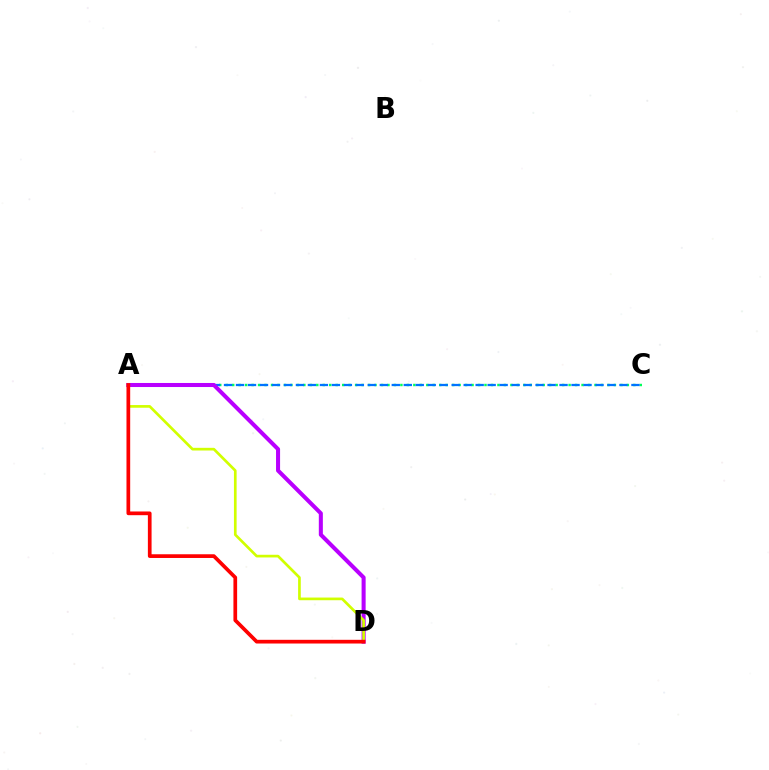{('A', 'C'): [{'color': '#00ff5c', 'line_style': 'dotted', 'thickness': 1.76}, {'color': '#0074ff', 'line_style': 'dashed', 'thickness': 1.63}], ('A', 'D'): [{'color': '#b900ff', 'line_style': 'solid', 'thickness': 2.91}, {'color': '#d1ff00', 'line_style': 'solid', 'thickness': 1.93}, {'color': '#ff0000', 'line_style': 'solid', 'thickness': 2.67}]}